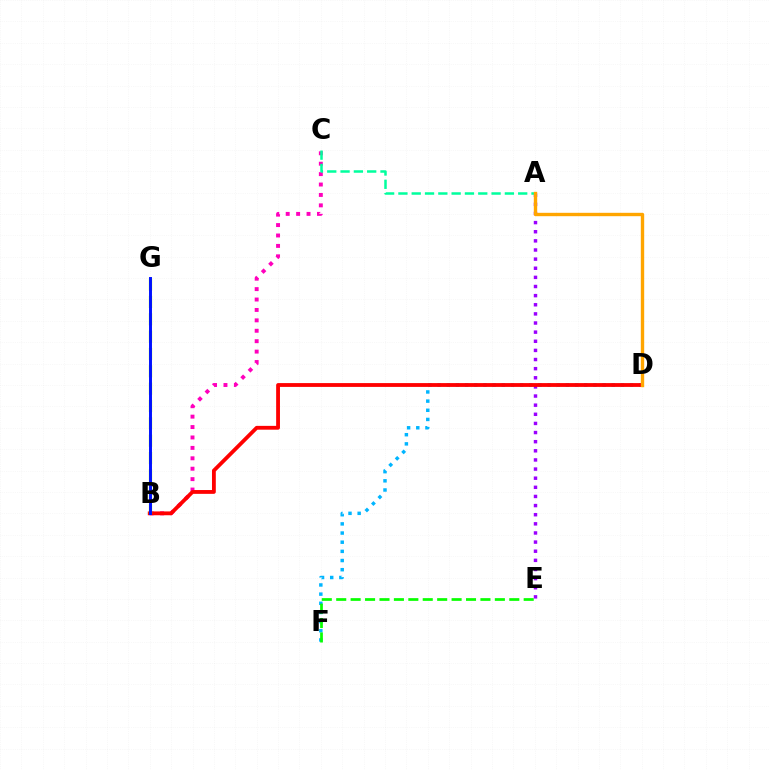{('D', 'F'): [{'color': '#00b5ff', 'line_style': 'dotted', 'thickness': 2.49}], ('E', 'F'): [{'color': '#08ff00', 'line_style': 'dashed', 'thickness': 1.96}], ('A', 'E'): [{'color': '#9b00ff', 'line_style': 'dotted', 'thickness': 2.48}], ('B', 'C'): [{'color': '#ff00bd', 'line_style': 'dotted', 'thickness': 2.83}], ('B', 'D'): [{'color': '#ff0000', 'line_style': 'solid', 'thickness': 2.75}], ('A', 'C'): [{'color': '#00ff9d', 'line_style': 'dashed', 'thickness': 1.81}], ('B', 'G'): [{'color': '#b3ff00', 'line_style': 'dashed', 'thickness': 2.36}, {'color': '#0010ff', 'line_style': 'solid', 'thickness': 2.12}], ('A', 'D'): [{'color': '#ffa500', 'line_style': 'solid', 'thickness': 2.43}]}